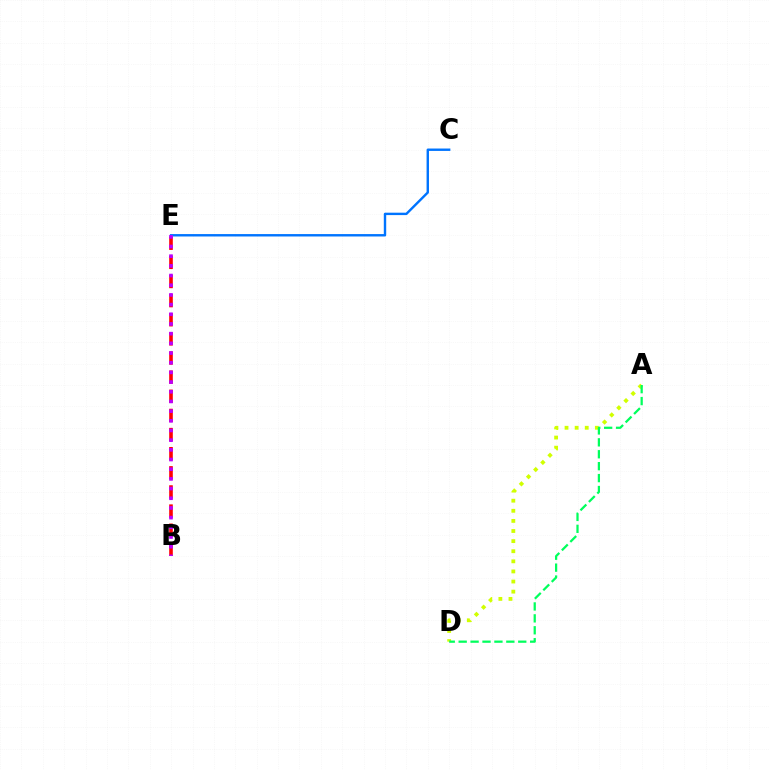{('B', 'E'): [{'color': '#ff0000', 'line_style': 'dashed', 'thickness': 2.6}, {'color': '#b900ff', 'line_style': 'dotted', 'thickness': 2.63}], ('C', 'E'): [{'color': '#0074ff', 'line_style': 'solid', 'thickness': 1.73}], ('A', 'D'): [{'color': '#d1ff00', 'line_style': 'dotted', 'thickness': 2.75}, {'color': '#00ff5c', 'line_style': 'dashed', 'thickness': 1.62}]}